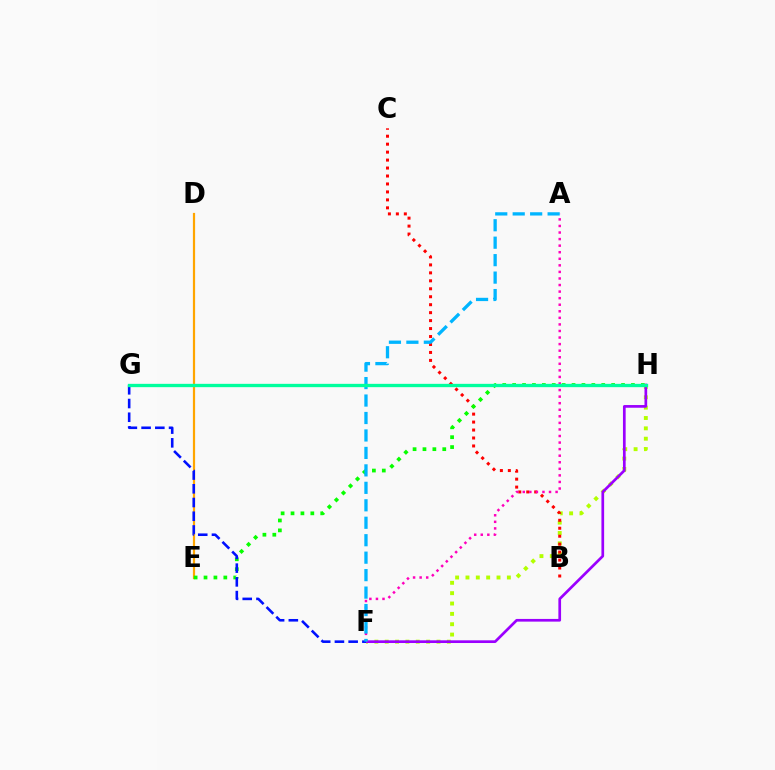{('D', 'E'): [{'color': '#ffa500', 'line_style': 'solid', 'thickness': 1.59}], ('F', 'H'): [{'color': '#b3ff00', 'line_style': 'dotted', 'thickness': 2.81}, {'color': '#9b00ff', 'line_style': 'solid', 'thickness': 1.94}], ('B', 'C'): [{'color': '#ff0000', 'line_style': 'dotted', 'thickness': 2.16}], ('E', 'H'): [{'color': '#08ff00', 'line_style': 'dotted', 'thickness': 2.69}], ('A', 'F'): [{'color': '#ff00bd', 'line_style': 'dotted', 'thickness': 1.78}, {'color': '#00b5ff', 'line_style': 'dashed', 'thickness': 2.37}], ('F', 'G'): [{'color': '#0010ff', 'line_style': 'dashed', 'thickness': 1.87}], ('G', 'H'): [{'color': '#00ff9d', 'line_style': 'solid', 'thickness': 2.39}]}